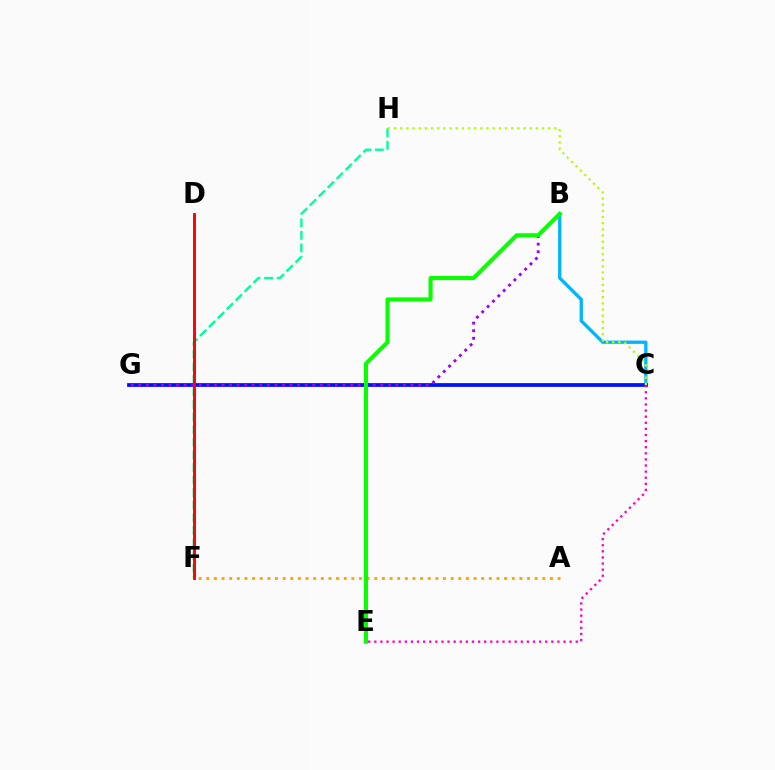{('F', 'H'): [{'color': '#00ff9d', 'line_style': 'dashed', 'thickness': 1.71}], ('B', 'C'): [{'color': '#00b5ff', 'line_style': 'solid', 'thickness': 2.37}], ('C', 'G'): [{'color': '#0010ff', 'line_style': 'solid', 'thickness': 2.71}], ('A', 'F'): [{'color': '#ffa500', 'line_style': 'dotted', 'thickness': 2.07}], ('D', 'F'): [{'color': '#ff0000', 'line_style': 'solid', 'thickness': 2.1}], ('B', 'G'): [{'color': '#9b00ff', 'line_style': 'dotted', 'thickness': 2.05}], ('B', 'E'): [{'color': '#08ff00', 'line_style': 'solid', 'thickness': 2.94}], ('C', 'H'): [{'color': '#b3ff00', 'line_style': 'dotted', 'thickness': 1.68}], ('C', 'E'): [{'color': '#ff00bd', 'line_style': 'dotted', 'thickness': 1.66}]}